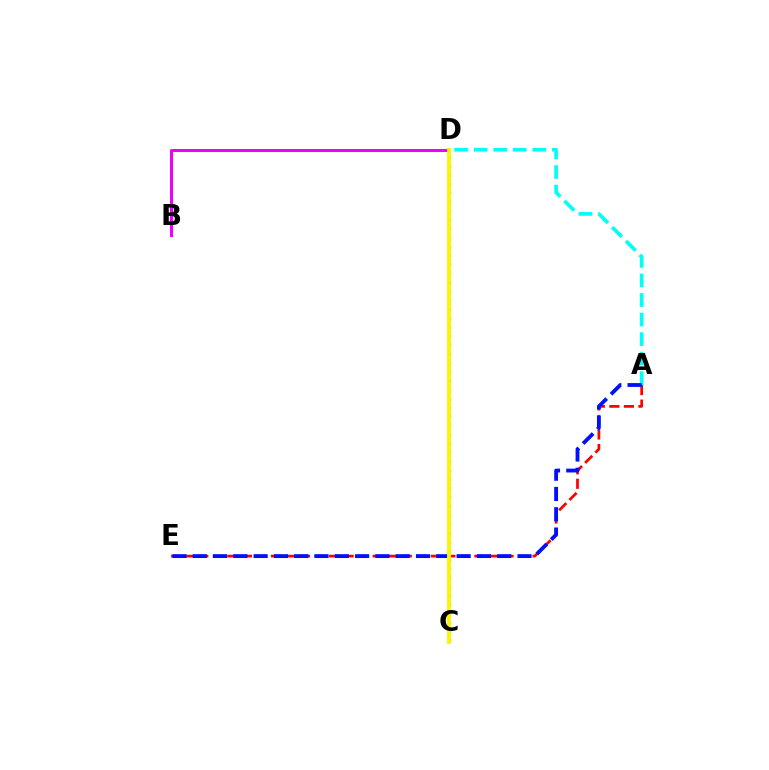{('A', 'E'): [{'color': '#ff0000', 'line_style': 'dashed', 'thickness': 1.97}, {'color': '#0010ff', 'line_style': 'dashed', 'thickness': 2.76}], ('C', 'D'): [{'color': '#08ff00', 'line_style': 'dotted', 'thickness': 2.43}, {'color': '#fcf500', 'line_style': 'solid', 'thickness': 2.8}], ('B', 'D'): [{'color': '#ee00ff', 'line_style': 'solid', 'thickness': 2.18}], ('A', 'D'): [{'color': '#00fff6', 'line_style': 'dashed', 'thickness': 2.66}]}